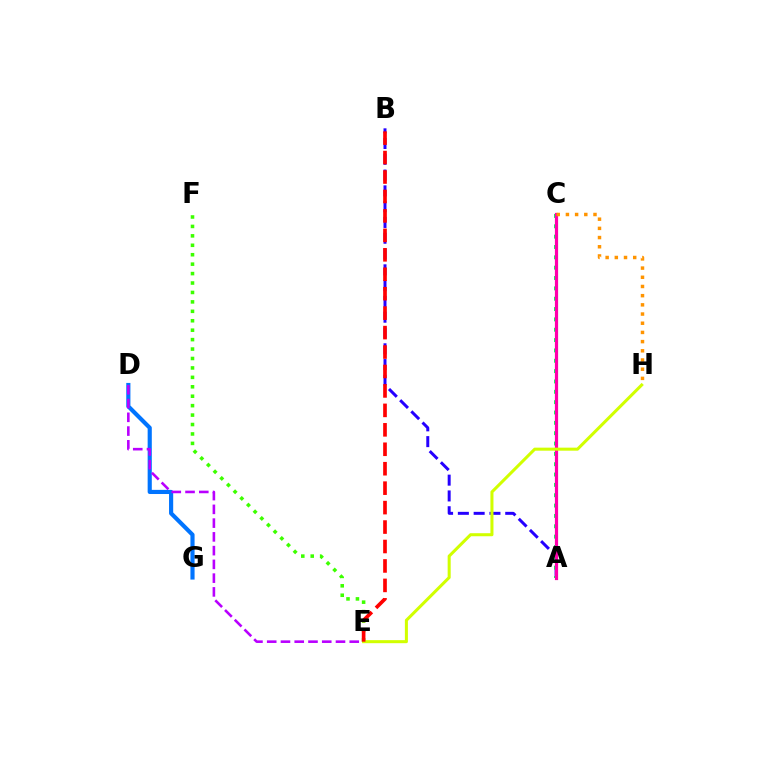{('A', 'B'): [{'color': '#2500ff', 'line_style': 'dashed', 'thickness': 2.15}], ('D', 'G'): [{'color': '#0074ff', 'line_style': 'solid', 'thickness': 2.99}], ('A', 'C'): [{'color': '#00ff5c', 'line_style': 'dotted', 'thickness': 2.81}, {'color': '#00fff6', 'line_style': 'solid', 'thickness': 1.85}, {'color': '#ff00ac', 'line_style': 'solid', 'thickness': 2.31}], ('E', 'F'): [{'color': '#3dff00', 'line_style': 'dotted', 'thickness': 2.56}], ('D', 'E'): [{'color': '#b900ff', 'line_style': 'dashed', 'thickness': 1.87}], ('E', 'H'): [{'color': '#d1ff00', 'line_style': 'solid', 'thickness': 2.19}], ('C', 'H'): [{'color': '#ff9400', 'line_style': 'dotted', 'thickness': 2.5}], ('B', 'E'): [{'color': '#ff0000', 'line_style': 'dashed', 'thickness': 2.64}]}